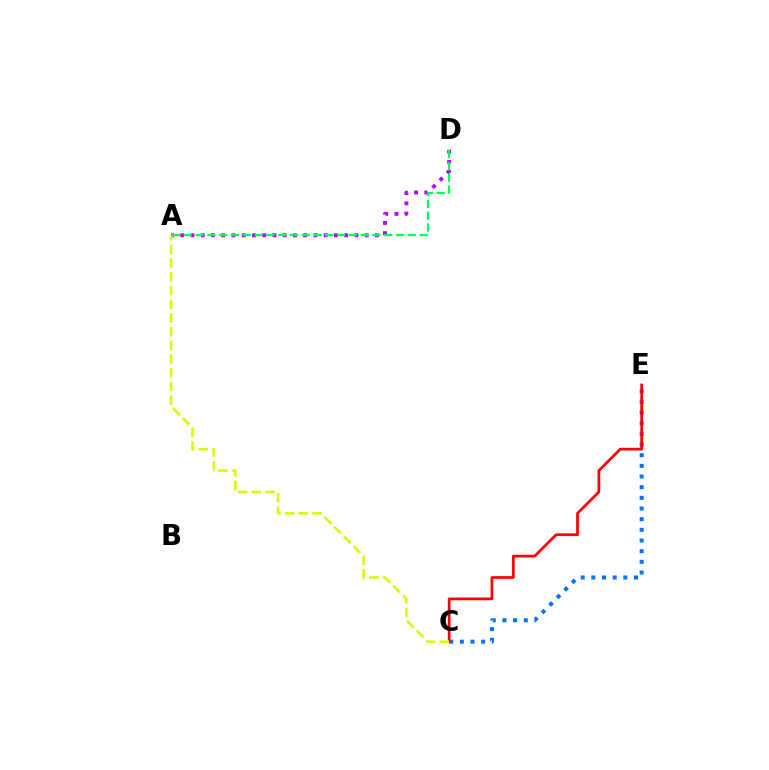{('A', 'D'): [{'color': '#b900ff', 'line_style': 'dotted', 'thickness': 2.78}, {'color': '#00ff5c', 'line_style': 'dashed', 'thickness': 1.6}], ('C', 'E'): [{'color': '#0074ff', 'line_style': 'dotted', 'thickness': 2.9}, {'color': '#ff0000', 'line_style': 'solid', 'thickness': 1.96}], ('A', 'C'): [{'color': '#d1ff00', 'line_style': 'dashed', 'thickness': 1.86}]}